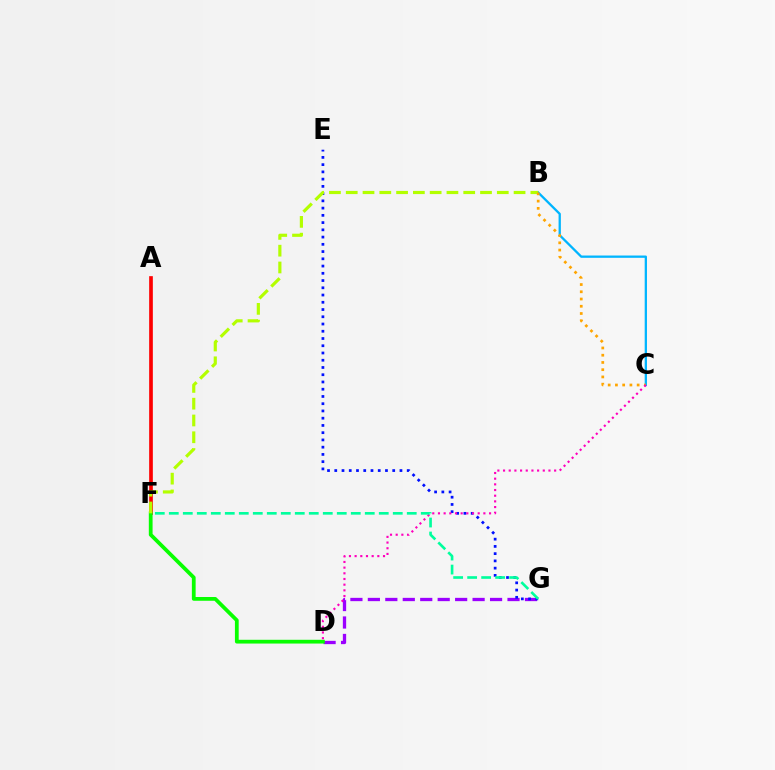{('B', 'C'): [{'color': '#00b5ff', 'line_style': 'solid', 'thickness': 1.65}, {'color': '#ffa500', 'line_style': 'dotted', 'thickness': 1.97}], ('D', 'G'): [{'color': '#9b00ff', 'line_style': 'dashed', 'thickness': 2.37}], ('A', 'F'): [{'color': '#ff0000', 'line_style': 'solid', 'thickness': 2.64}], ('E', 'G'): [{'color': '#0010ff', 'line_style': 'dotted', 'thickness': 1.97}], ('D', 'F'): [{'color': '#08ff00', 'line_style': 'solid', 'thickness': 2.71}], ('B', 'F'): [{'color': '#b3ff00', 'line_style': 'dashed', 'thickness': 2.28}], ('C', 'D'): [{'color': '#ff00bd', 'line_style': 'dotted', 'thickness': 1.54}], ('F', 'G'): [{'color': '#00ff9d', 'line_style': 'dashed', 'thickness': 1.9}]}